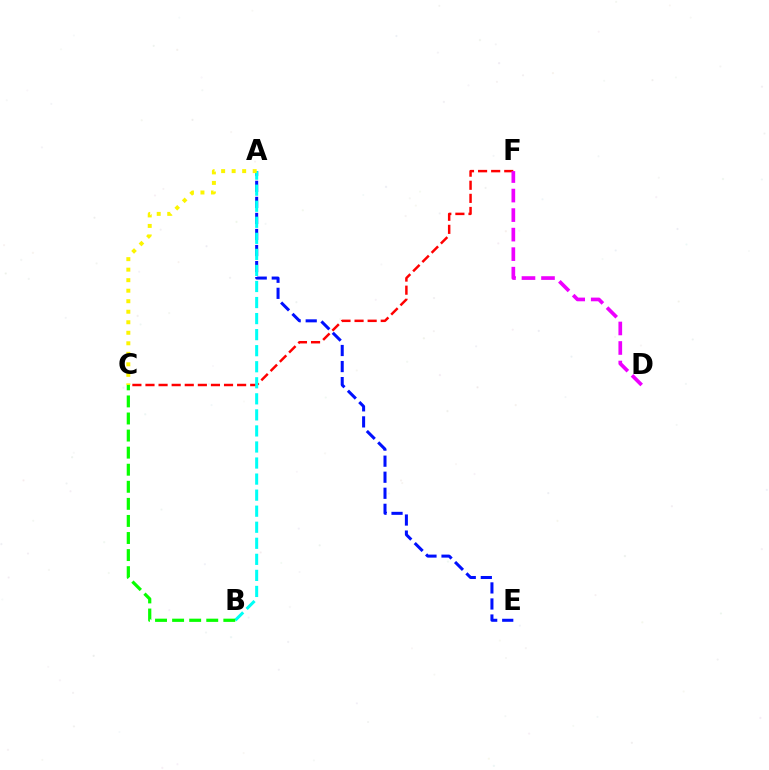{('A', 'E'): [{'color': '#0010ff', 'line_style': 'dashed', 'thickness': 2.18}], ('C', 'F'): [{'color': '#ff0000', 'line_style': 'dashed', 'thickness': 1.78}], ('D', 'F'): [{'color': '#ee00ff', 'line_style': 'dashed', 'thickness': 2.65}], ('A', 'B'): [{'color': '#00fff6', 'line_style': 'dashed', 'thickness': 2.18}], ('A', 'C'): [{'color': '#fcf500', 'line_style': 'dotted', 'thickness': 2.86}], ('B', 'C'): [{'color': '#08ff00', 'line_style': 'dashed', 'thickness': 2.32}]}